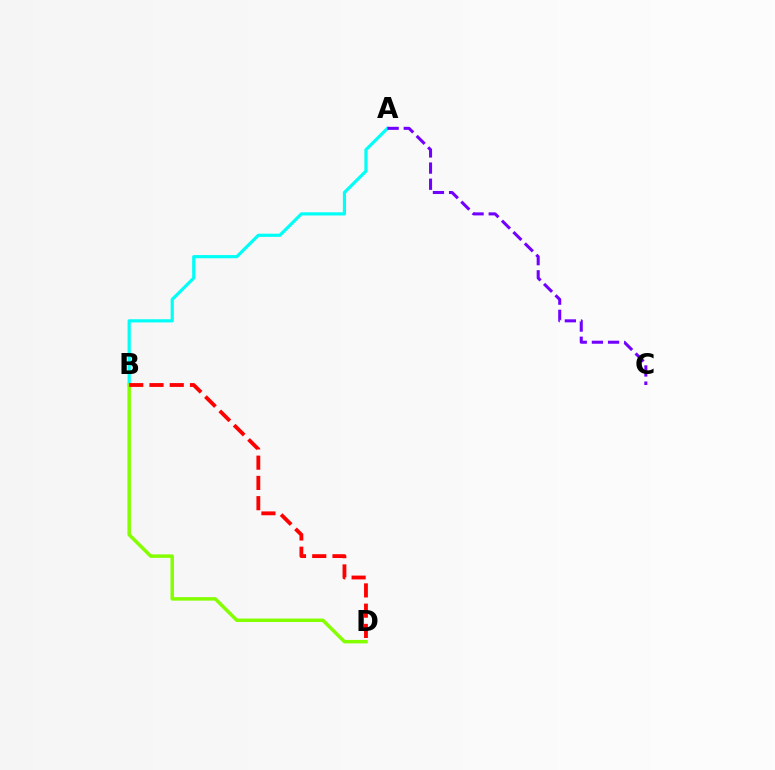{('A', 'B'): [{'color': '#00fff6', 'line_style': 'solid', 'thickness': 2.29}], ('A', 'C'): [{'color': '#7200ff', 'line_style': 'dashed', 'thickness': 2.19}], ('B', 'D'): [{'color': '#84ff00', 'line_style': 'solid', 'thickness': 2.5}, {'color': '#ff0000', 'line_style': 'dashed', 'thickness': 2.75}]}